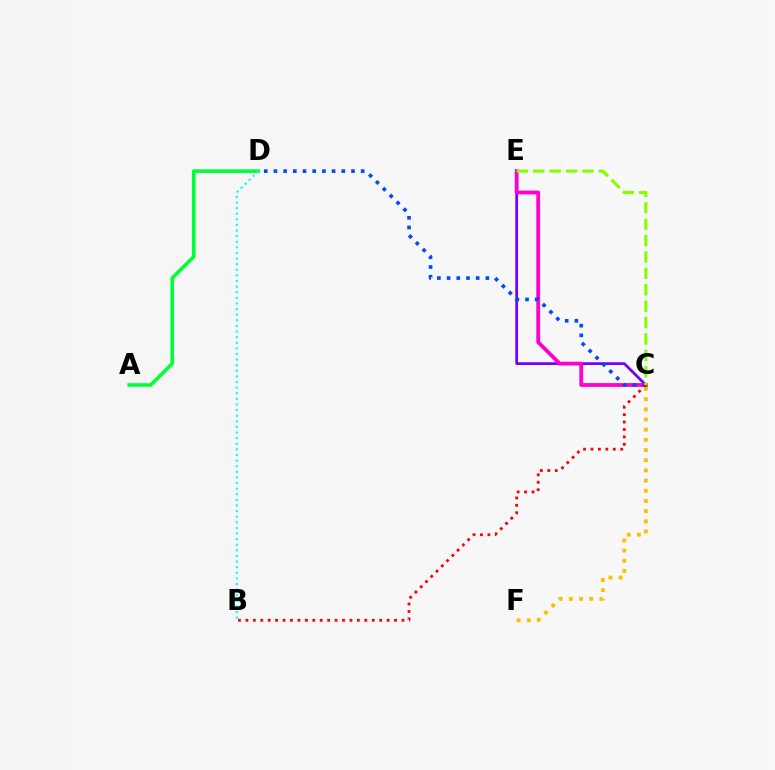{('C', 'E'): [{'color': '#7200ff', 'line_style': 'solid', 'thickness': 1.97}, {'color': '#ff00cf', 'line_style': 'solid', 'thickness': 2.74}, {'color': '#84ff00', 'line_style': 'dashed', 'thickness': 2.23}], ('A', 'D'): [{'color': '#00ff39', 'line_style': 'solid', 'thickness': 2.59}], ('C', 'D'): [{'color': '#004bff', 'line_style': 'dotted', 'thickness': 2.63}], ('B', 'C'): [{'color': '#ff0000', 'line_style': 'dotted', 'thickness': 2.02}], ('B', 'D'): [{'color': '#00fff6', 'line_style': 'dotted', 'thickness': 1.52}], ('C', 'F'): [{'color': '#ffbd00', 'line_style': 'dotted', 'thickness': 2.76}]}